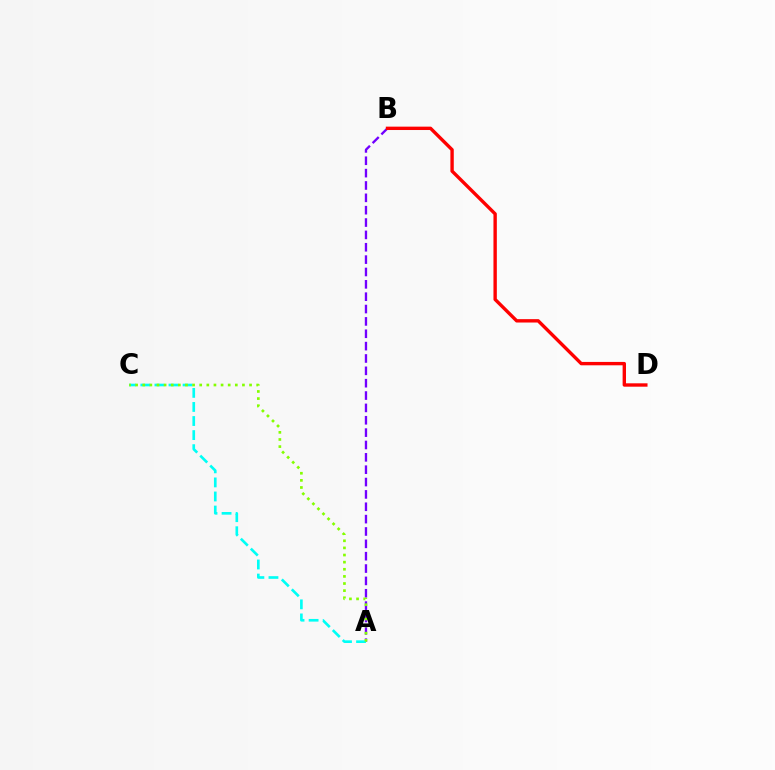{('A', 'B'): [{'color': '#7200ff', 'line_style': 'dashed', 'thickness': 1.68}], ('B', 'D'): [{'color': '#ff0000', 'line_style': 'solid', 'thickness': 2.43}], ('A', 'C'): [{'color': '#00fff6', 'line_style': 'dashed', 'thickness': 1.91}, {'color': '#84ff00', 'line_style': 'dotted', 'thickness': 1.93}]}